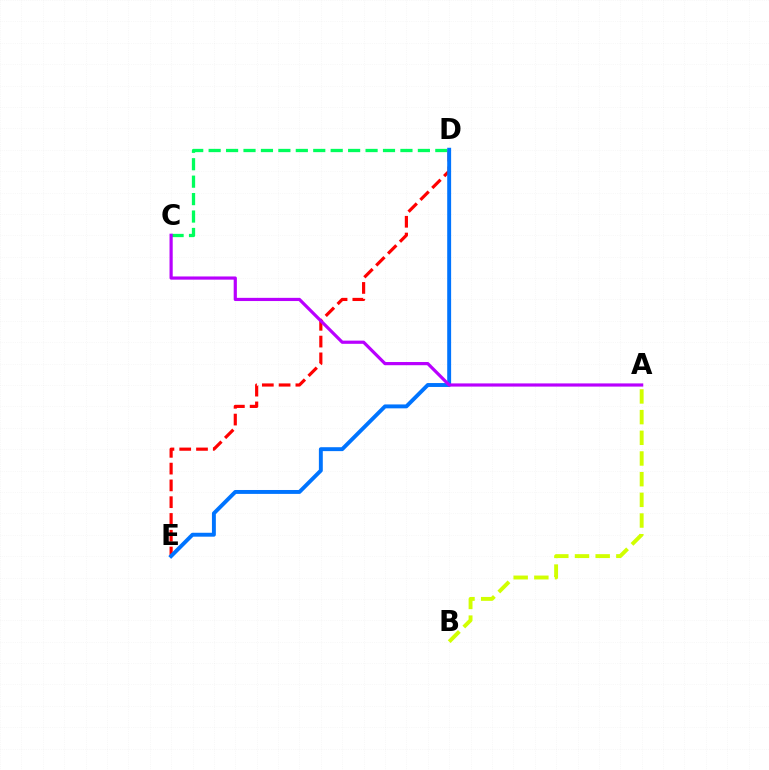{('D', 'E'): [{'color': '#ff0000', 'line_style': 'dashed', 'thickness': 2.28}, {'color': '#0074ff', 'line_style': 'solid', 'thickness': 2.81}], ('A', 'B'): [{'color': '#d1ff00', 'line_style': 'dashed', 'thickness': 2.81}], ('C', 'D'): [{'color': '#00ff5c', 'line_style': 'dashed', 'thickness': 2.37}], ('A', 'C'): [{'color': '#b900ff', 'line_style': 'solid', 'thickness': 2.3}]}